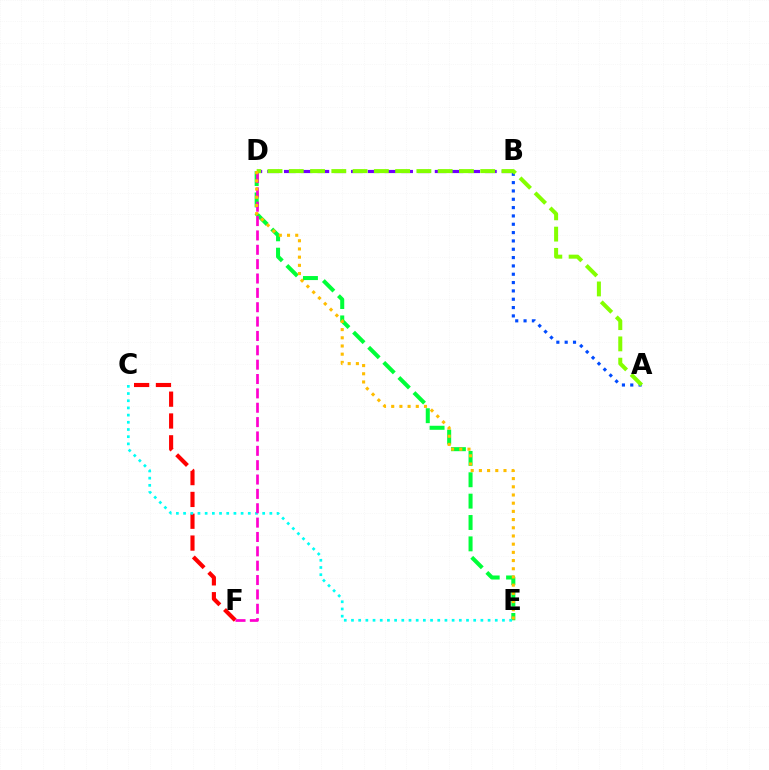{('D', 'E'): [{'color': '#00ff39', 'line_style': 'dashed', 'thickness': 2.9}, {'color': '#ffbd00', 'line_style': 'dotted', 'thickness': 2.23}], ('A', 'B'): [{'color': '#004bff', 'line_style': 'dotted', 'thickness': 2.26}], ('C', 'F'): [{'color': '#ff0000', 'line_style': 'dashed', 'thickness': 2.96}], ('B', 'D'): [{'color': '#7200ff', 'line_style': 'dashed', 'thickness': 2.28}], ('C', 'E'): [{'color': '#00fff6', 'line_style': 'dotted', 'thickness': 1.95}], ('D', 'F'): [{'color': '#ff00cf', 'line_style': 'dashed', 'thickness': 1.95}], ('A', 'D'): [{'color': '#84ff00', 'line_style': 'dashed', 'thickness': 2.89}]}